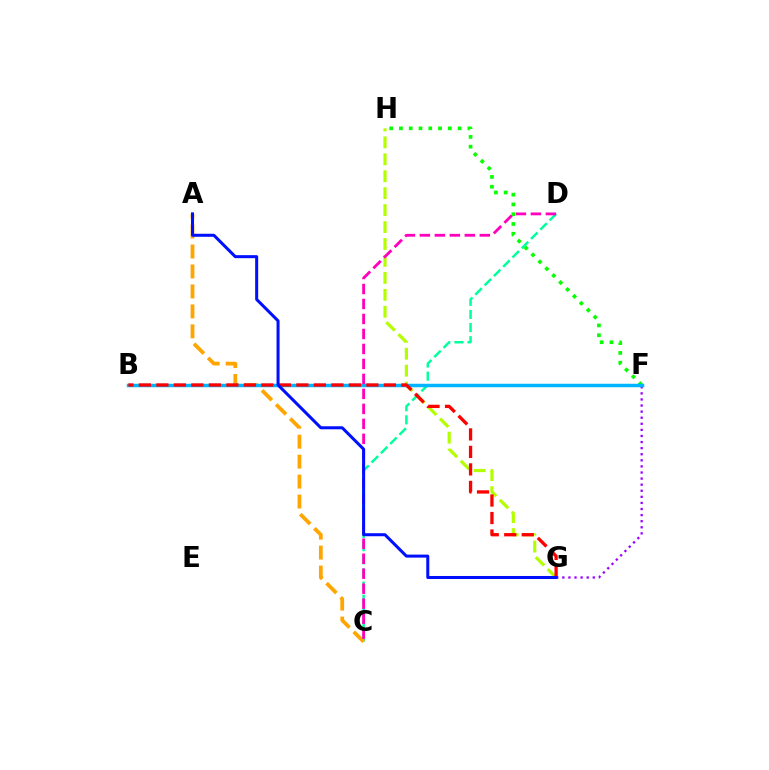{('F', 'G'): [{'color': '#9b00ff', 'line_style': 'dotted', 'thickness': 1.65}], ('F', 'H'): [{'color': '#08ff00', 'line_style': 'dotted', 'thickness': 2.66}], ('G', 'H'): [{'color': '#b3ff00', 'line_style': 'dashed', 'thickness': 2.3}], ('C', 'D'): [{'color': '#00ff9d', 'line_style': 'dashed', 'thickness': 1.78}, {'color': '#ff00bd', 'line_style': 'dashed', 'thickness': 2.04}], ('A', 'C'): [{'color': '#ffa500', 'line_style': 'dashed', 'thickness': 2.71}], ('B', 'F'): [{'color': '#00b5ff', 'line_style': 'solid', 'thickness': 2.51}], ('B', 'G'): [{'color': '#ff0000', 'line_style': 'dashed', 'thickness': 2.38}], ('A', 'G'): [{'color': '#0010ff', 'line_style': 'solid', 'thickness': 2.18}]}